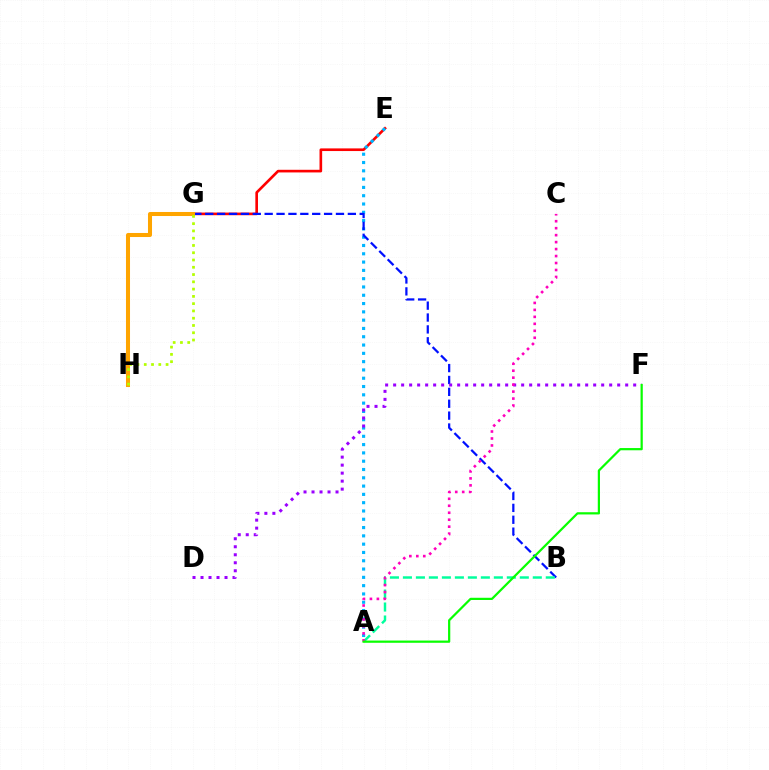{('E', 'G'): [{'color': '#ff0000', 'line_style': 'solid', 'thickness': 1.9}], ('A', 'E'): [{'color': '#00b5ff', 'line_style': 'dotted', 'thickness': 2.25}], ('B', 'G'): [{'color': '#0010ff', 'line_style': 'dashed', 'thickness': 1.61}], ('G', 'H'): [{'color': '#ffa500', 'line_style': 'solid', 'thickness': 2.91}, {'color': '#b3ff00', 'line_style': 'dotted', 'thickness': 1.98}], ('D', 'F'): [{'color': '#9b00ff', 'line_style': 'dotted', 'thickness': 2.17}], ('A', 'B'): [{'color': '#00ff9d', 'line_style': 'dashed', 'thickness': 1.76}], ('A', 'C'): [{'color': '#ff00bd', 'line_style': 'dotted', 'thickness': 1.89}], ('A', 'F'): [{'color': '#08ff00', 'line_style': 'solid', 'thickness': 1.6}]}